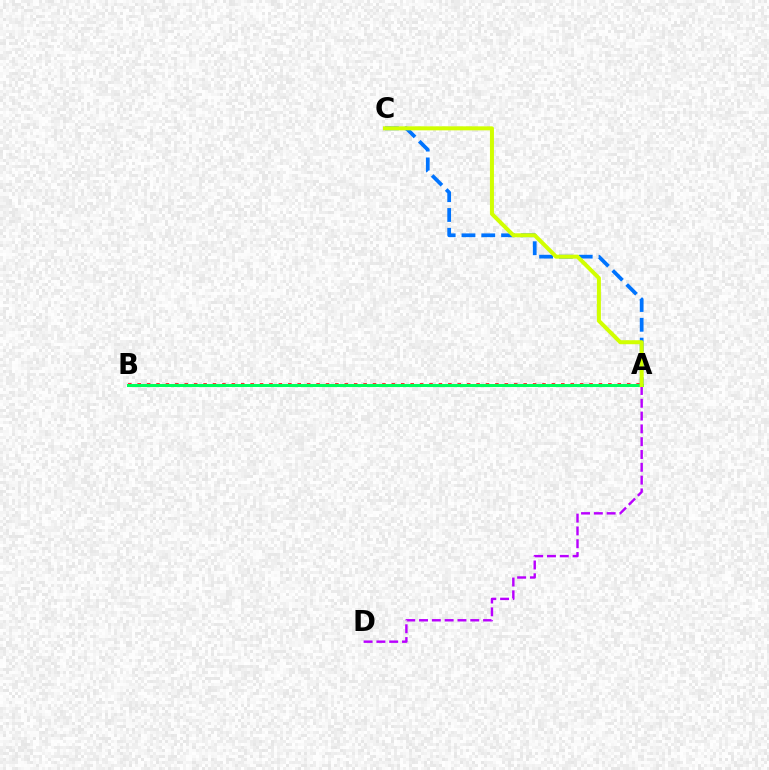{('A', 'B'): [{'color': '#ff0000', 'line_style': 'dotted', 'thickness': 2.56}, {'color': '#00ff5c', 'line_style': 'solid', 'thickness': 2.17}], ('A', 'C'): [{'color': '#0074ff', 'line_style': 'dashed', 'thickness': 2.69}, {'color': '#d1ff00', 'line_style': 'solid', 'thickness': 2.88}], ('A', 'D'): [{'color': '#b900ff', 'line_style': 'dashed', 'thickness': 1.74}]}